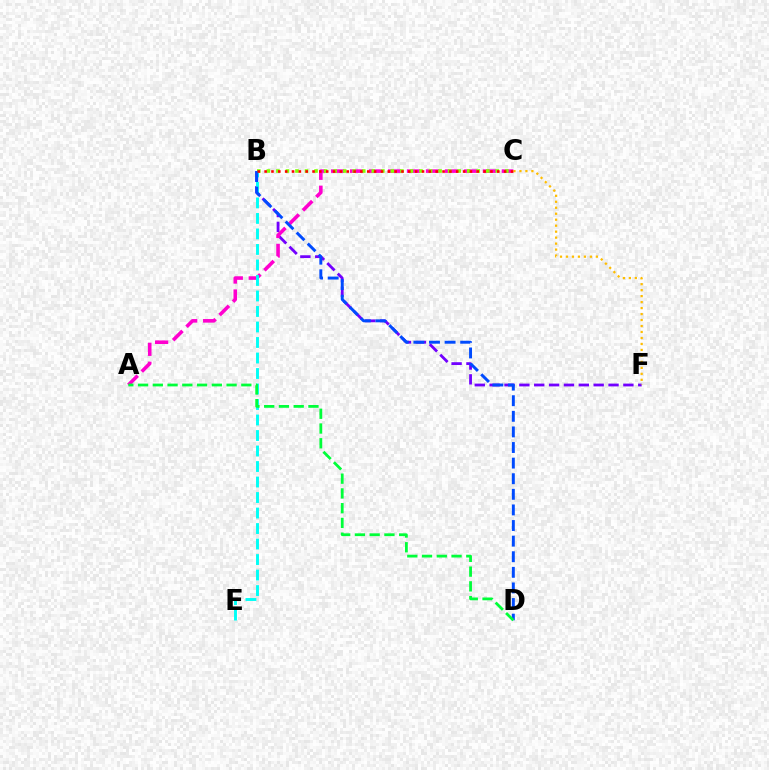{('B', 'F'): [{'color': '#7200ff', 'line_style': 'dashed', 'thickness': 2.02}], ('A', 'C'): [{'color': '#ff00cf', 'line_style': 'dashed', 'thickness': 2.58}], ('B', 'E'): [{'color': '#00fff6', 'line_style': 'dashed', 'thickness': 2.11}], ('B', 'C'): [{'color': '#84ff00', 'line_style': 'dotted', 'thickness': 2.59}, {'color': '#ff0000', 'line_style': 'dotted', 'thickness': 1.86}], ('B', 'D'): [{'color': '#004bff', 'line_style': 'dashed', 'thickness': 2.12}], ('C', 'F'): [{'color': '#ffbd00', 'line_style': 'dotted', 'thickness': 1.62}], ('A', 'D'): [{'color': '#00ff39', 'line_style': 'dashed', 'thickness': 2.0}]}